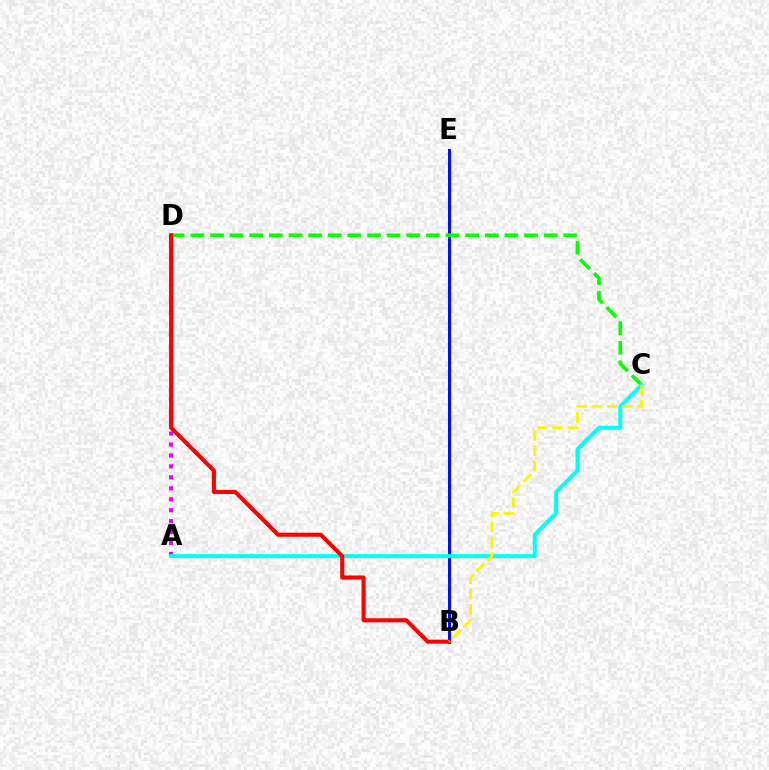{('B', 'E'): [{'color': '#0010ff', 'line_style': 'solid', 'thickness': 2.17}], ('C', 'D'): [{'color': '#08ff00', 'line_style': 'dashed', 'thickness': 2.67}], ('A', 'D'): [{'color': '#ee00ff', 'line_style': 'dotted', 'thickness': 2.97}], ('A', 'C'): [{'color': '#00fff6', 'line_style': 'solid', 'thickness': 2.84}], ('B', 'D'): [{'color': '#ff0000', 'line_style': 'solid', 'thickness': 2.94}], ('B', 'C'): [{'color': '#fcf500', 'line_style': 'dashed', 'thickness': 2.07}]}